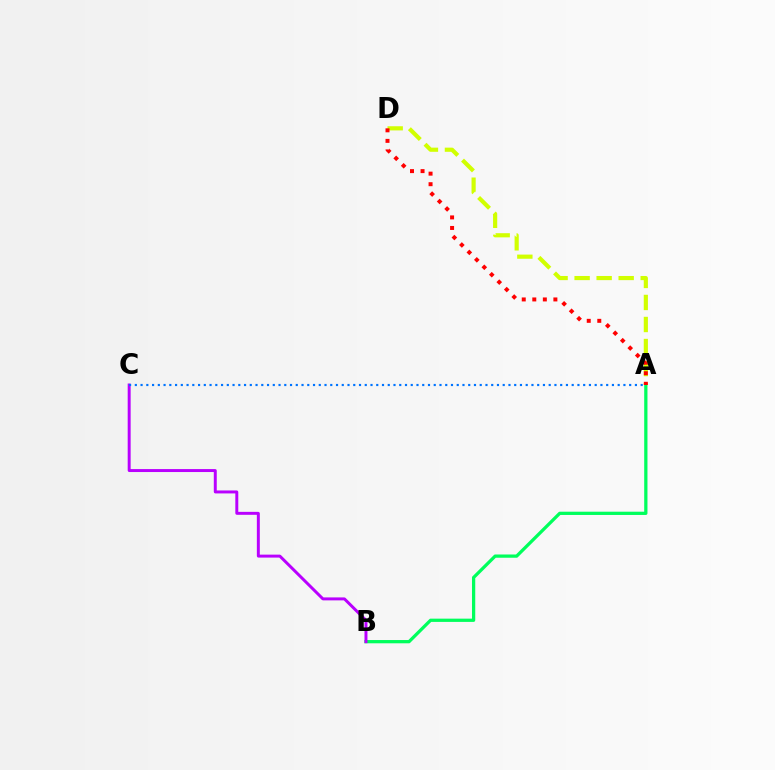{('A', 'B'): [{'color': '#00ff5c', 'line_style': 'solid', 'thickness': 2.34}], ('A', 'D'): [{'color': '#d1ff00', 'line_style': 'dashed', 'thickness': 2.99}, {'color': '#ff0000', 'line_style': 'dotted', 'thickness': 2.86}], ('B', 'C'): [{'color': '#b900ff', 'line_style': 'solid', 'thickness': 2.13}], ('A', 'C'): [{'color': '#0074ff', 'line_style': 'dotted', 'thickness': 1.56}]}